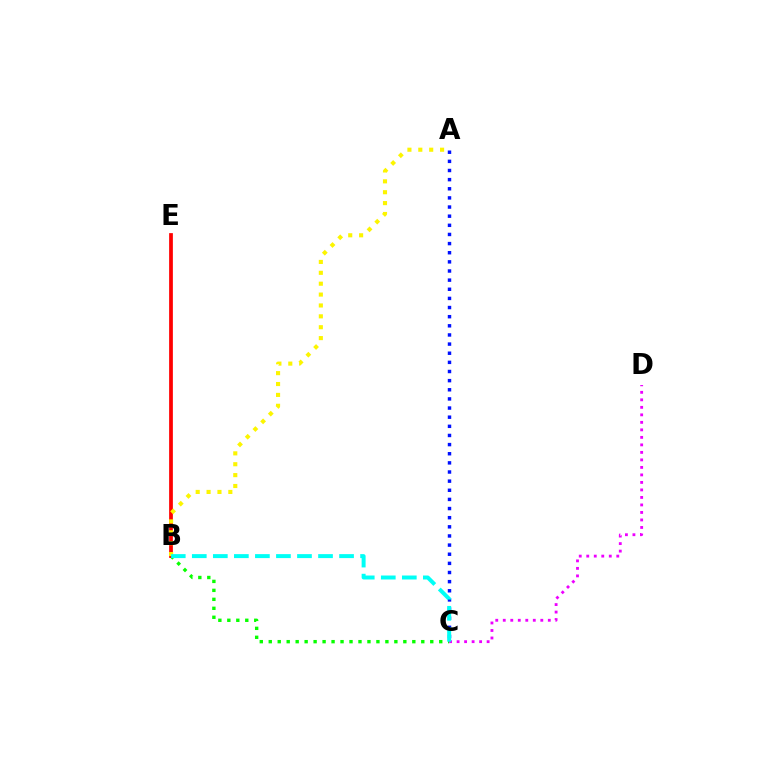{('B', 'C'): [{'color': '#08ff00', 'line_style': 'dotted', 'thickness': 2.44}, {'color': '#00fff6', 'line_style': 'dashed', 'thickness': 2.86}], ('B', 'E'): [{'color': '#ff0000', 'line_style': 'solid', 'thickness': 2.7}], ('A', 'C'): [{'color': '#0010ff', 'line_style': 'dotted', 'thickness': 2.48}], ('C', 'D'): [{'color': '#ee00ff', 'line_style': 'dotted', 'thickness': 2.04}], ('A', 'B'): [{'color': '#fcf500', 'line_style': 'dotted', 'thickness': 2.96}]}